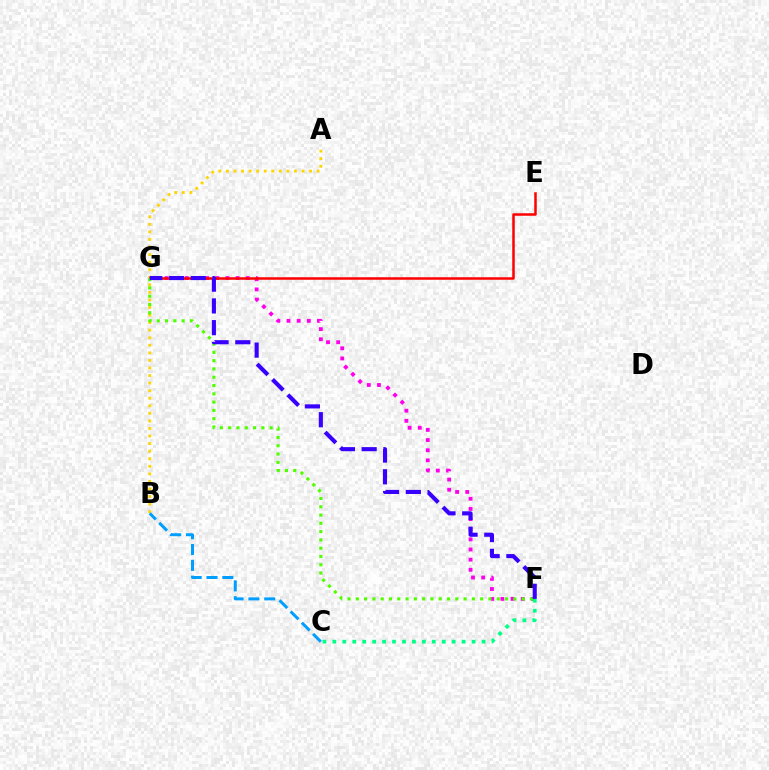{('A', 'B'): [{'color': '#ffd500', 'line_style': 'dotted', 'thickness': 2.05}], ('B', 'C'): [{'color': '#009eff', 'line_style': 'dashed', 'thickness': 2.15}], ('F', 'G'): [{'color': '#ff00ed', 'line_style': 'dotted', 'thickness': 2.76}, {'color': '#4fff00', 'line_style': 'dotted', 'thickness': 2.25}, {'color': '#3700ff', 'line_style': 'dashed', 'thickness': 2.95}], ('E', 'G'): [{'color': '#ff0000', 'line_style': 'solid', 'thickness': 1.81}], ('C', 'F'): [{'color': '#00ff86', 'line_style': 'dotted', 'thickness': 2.7}]}